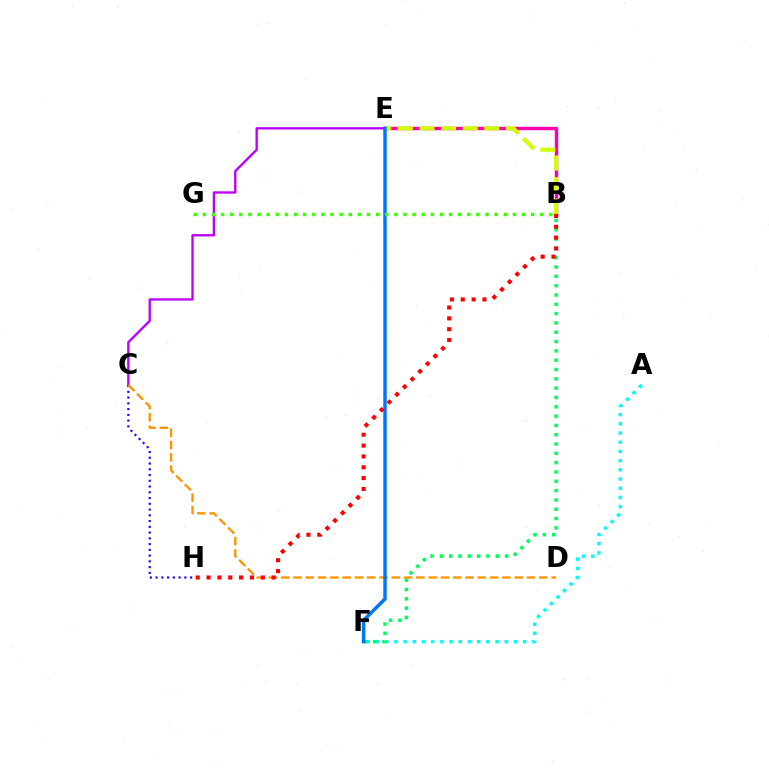{('A', 'F'): [{'color': '#00fff6', 'line_style': 'dotted', 'thickness': 2.5}], ('B', 'E'): [{'color': '#ff00ac', 'line_style': 'solid', 'thickness': 2.47}, {'color': '#d1ff00', 'line_style': 'dashed', 'thickness': 2.94}], ('C', 'E'): [{'color': '#b900ff', 'line_style': 'solid', 'thickness': 1.69}], ('B', 'F'): [{'color': '#00ff5c', 'line_style': 'dotted', 'thickness': 2.53}], ('C', 'H'): [{'color': '#2500ff', 'line_style': 'dotted', 'thickness': 1.56}], ('C', 'D'): [{'color': '#ff9400', 'line_style': 'dashed', 'thickness': 1.67}], ('E', 'F'): [{'color': '#0074ff', 'line_style': 'solid', 'thickness': 2.49}], ('B', 'G'): [{'color': '#3dff00', 'line_style': 'dotted', 'thickness': 2.48}], ('B', 'H'): [{'color': '#ff0000', 'line_style': 'dotted', 'thickness': 2.95}]}